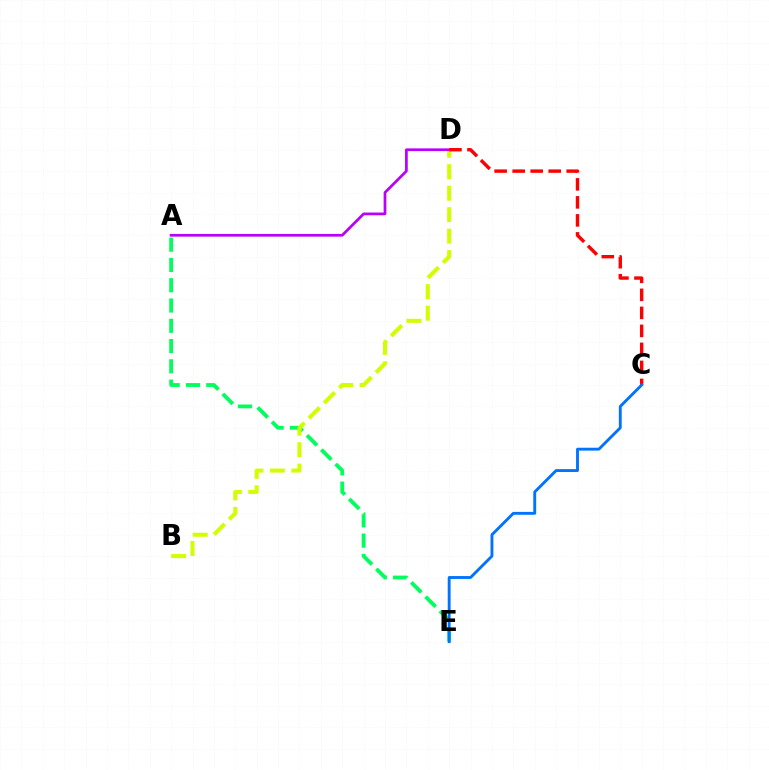{('A', 'E'): [{'color': '#00ff5c', 'line_style': 'dashed', 'thickness': 2.75}], ('B', 'D'): [{'color': '#d1ff00', 'line_style': 'dashed', 'thickness': 2.92}], ('A', 'D'): [{'color': '#b900ff', 'line_style': 'solid', 'thickness': 1.96}], ('C', 'D'): [{'color': '#ff0000', 'line_style': 'dashed', 'thickness': 2.45}], ('C', 'E'): [{'color': '#0074ff', 'line_style': 'solid', 'thickness': 2.07}]}